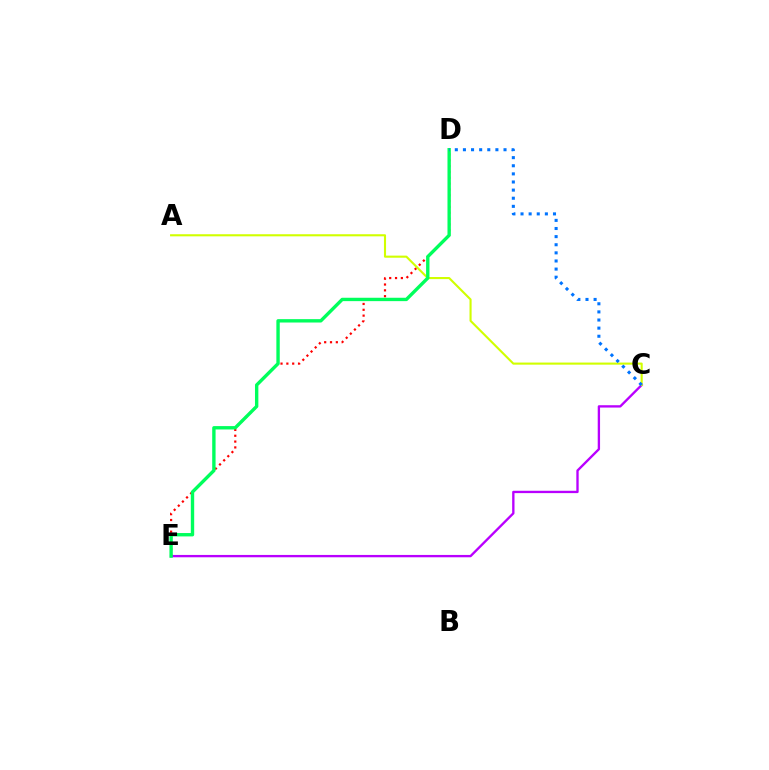{('D', 'E'): [{'color': '#ff0000', 'line_style': 'dotted', 'thickness': 1.58}, {'color': '#00ff5c', 'line_style': 'solid', 'thickness': 2.43}], ('C', 'E'): [{'color': '#b900ff', 'line_style': 'solid', 'thickness': 1.69}], ('A', 'C'): [{'color': '#d1ff00', 'line_style': 'solid', 'thickness': 1.52}], ('C', 'D'): [{'color': '#0074ff', 'line_style': 'dotted', 'thickness': 2.21}]}